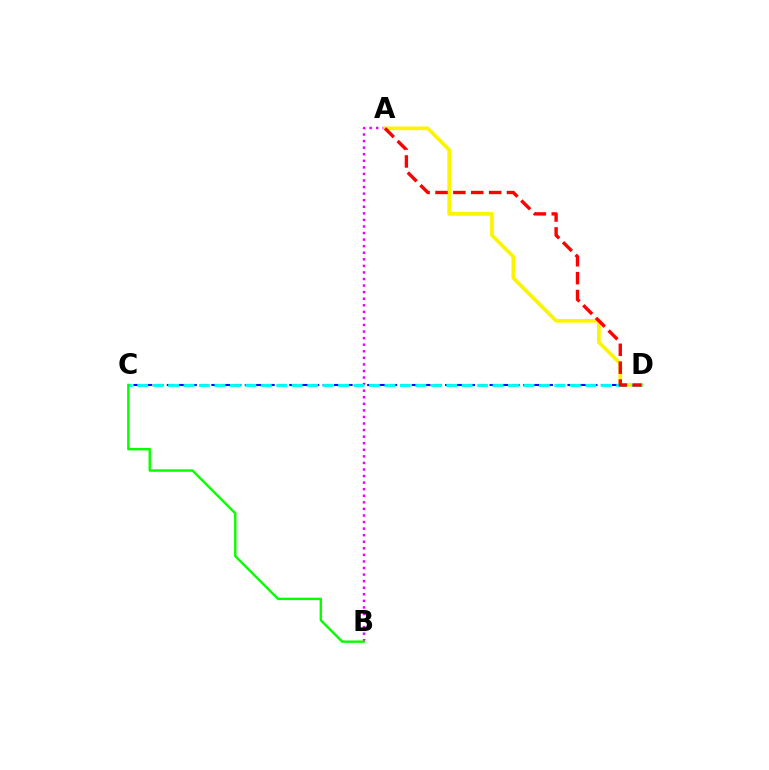{('A', 'B'): [{'color': '#ee00ff', 'line_style': 'dotted', 'thickness': 1.78}], ('C', 'D'): [{'color': '#0010ff', 'line_style': 'dashed', 'thickness': 1.51}, {'color': '#00fff6', 'line_style': 'dashed', 'thickness': 2.1}], ('A', 'D'): [{'color': '#fcf500', 'line_style': 'solid', 'thickness': 2.66}, {'color': '#ff0000', 'line_style': 'dashed', 'thickness': 2.43}], ('B', 'C'): [{'color': '#08ff00', 'line_style': 'solid', 'thickness': 1.74}]}